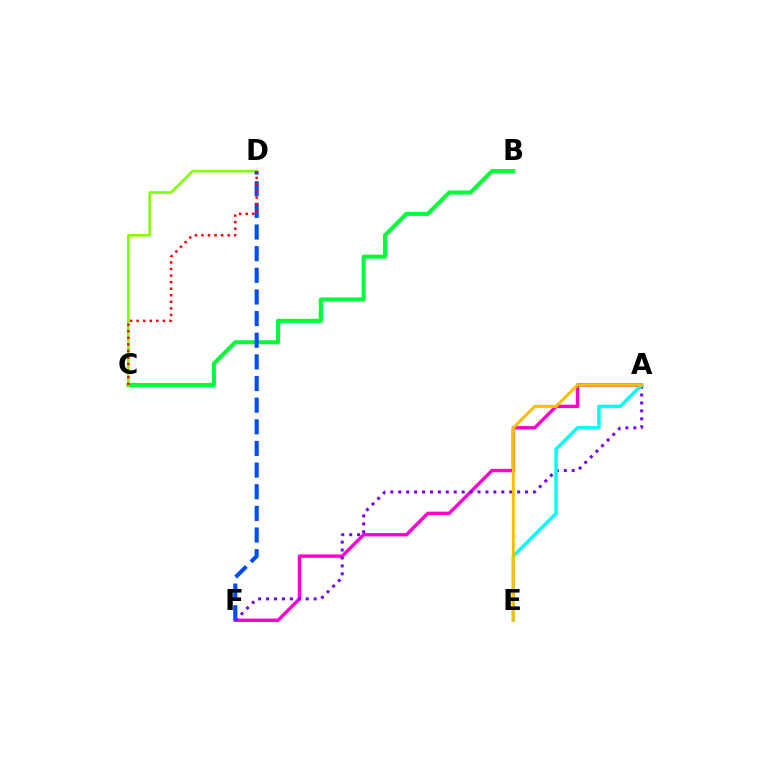{('A', 'F'): [{'color': '#ff00cf', 'line_style': 'solid', 'thickness': 2.42}, {'color': '#7200ff', 'line_style': 'dotted', 'thickness': 2.15}], ('B', 'C'): [{'color': '#00ff39', 'line_style': 'solid', 'thickness': 2.92}], ('A', 'E'): [{'color': '#00fff6', 'line_style': 'solid', 'thickness': 2.5}, {'color': '#ffbd00', 'line_style': 'solid', 'thickness': 2.16}], ('C', 'D'): [{'color': '#84ff00', 'line_style': 'solid', 'thickness': 1.9}, {'color': '#ff0000', 'line_style': 'dotted', 'thickness': 1.78}], ('D', 'F'): [{'color': '#004bff', 'line_style': 'dashed', 'thickness': 2.94}]}